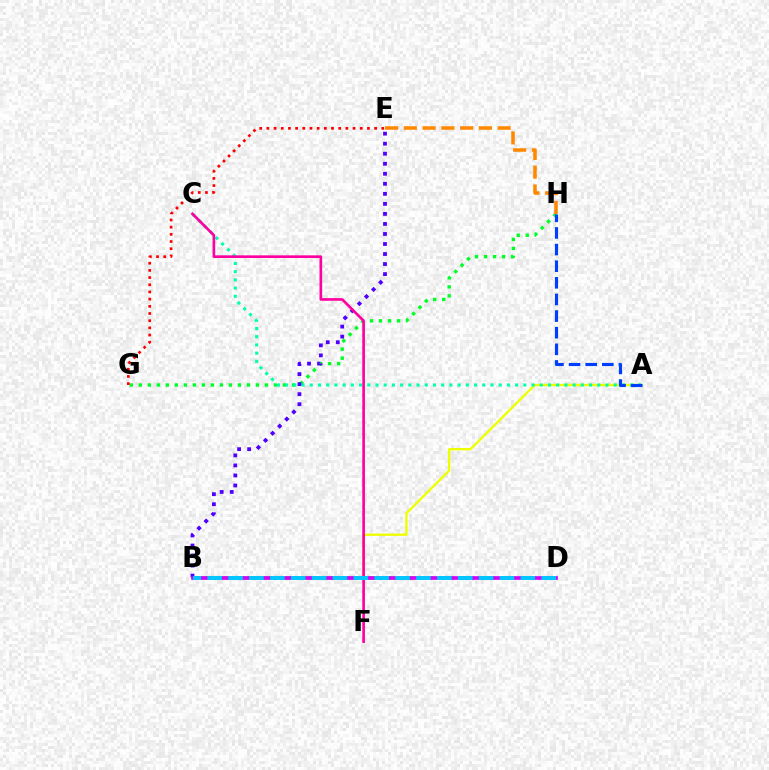{('G', 'H'): [{'color': '#00ff27', 'line_style': 'dotted', 'thickness': 2.45}], ('A', 'B'): [{'color': '#eeff00', 'line_style': 'solid', 'thickness': 1.71}], ('A', 'C'): [{'color': '#00ffaf', 'line_style': 'dotted', 'thickness': 2.23}], ('B', 'D'): [{'color': '#66ff00', 'line_style': 'dashed', 'thickness': 2.74}, {'color': '#d600ff', 'line_style': 'solid', 'thickness': 2.65}, {'color': '#00c7ff', 'line_style': 'dashed', 'thickness': 2.84}], ('B', 'E'): [{'color': '#4f00ff', 'line_style': 'dotted', 'thickness': 2.73}], ('C', 'F'): [{'color': '#ff00a0', 'line_style': 'solid', 'thickness': 1.91}], ('A', 'H'): [{'color': '#003fff', 'line_style': 'dashed', 'thickness': 2.26}], ('E', 'G'): [{'color': '#ff0000', 'line_style': 'dotted', 'thickness': 1.95}], ('E', 'H'): [{'color': '#ff8800', 'line_style': 'dashed', 'thickness': 2.55}]}